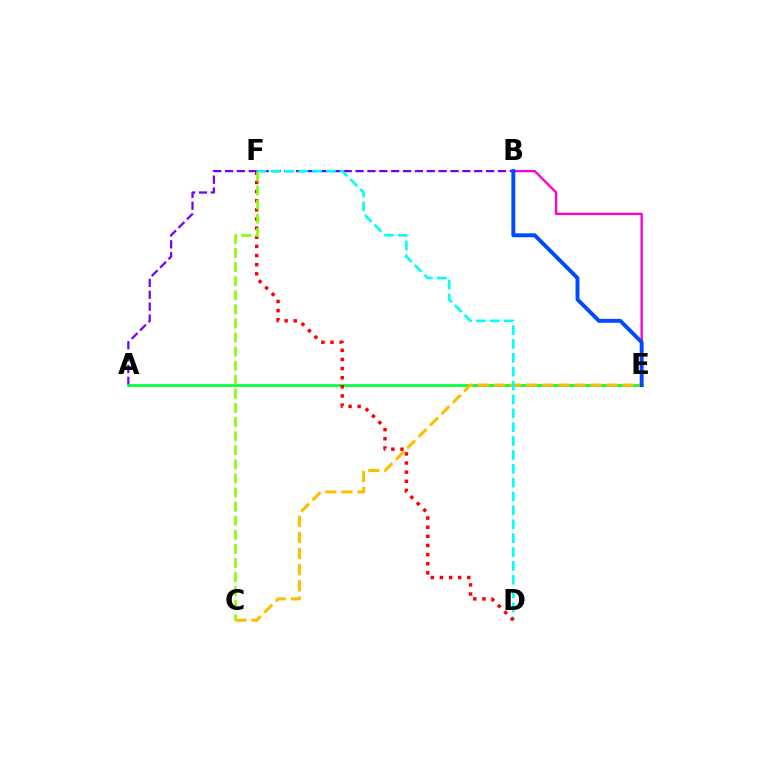{('A', 'B'): [{'color': '#7200ff', 'line_style': 'dashed', 'thickness': 1.61}], ('A', 'E'): [{'color': '#00ff39', 'line_style': 'solid', 'thickness': 1.94}], ('B', 'E'): [{'color': '#ff00cf', 'line_style': 'solid', 'thickness': 1.68}, {'color': '#004bff', 'line_style': 'solid', 'thickness': 2.83}], ('C', 'E'): [{'color': '#ffbd00', 'line_style': 'dashed', 'thickness': 2.19}], ('D', 'F'): [{'color': '#00fff6', 'line_style': 'dashed', 'thickness': 1.88}, {'color': '#ff0000', 'line_style': 'dotted', 'thickness': 2.48}], ('C', 'F'): [{'color': '#84ff00', 'line_style': 'dashed', 'thickness': 1.91}]}